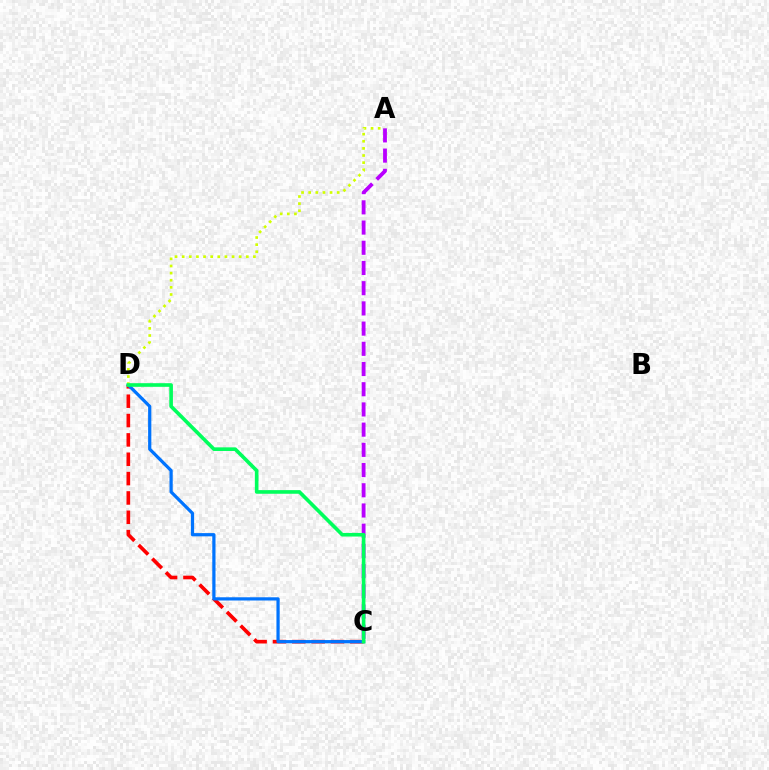{('C', 'D'): [{'color': '#ff0000', 'line_style': 'dashed', 'thickness': 2.63}, {'color': '#0074ff', 'line_style': 'solid', 'thickness': 2.32}, {'color': '#00ff5c', 'line_style': 'solid', 'thickness': 2.61}], ('A', 'C'): [{'color': '#b900ff', 'line_style': 'dashed', 'thickness': 2.75}], ('A', 'D'): [{'color': '#d1ff00', 'line_style': 'dotted', 'thickness': 1.94}]}